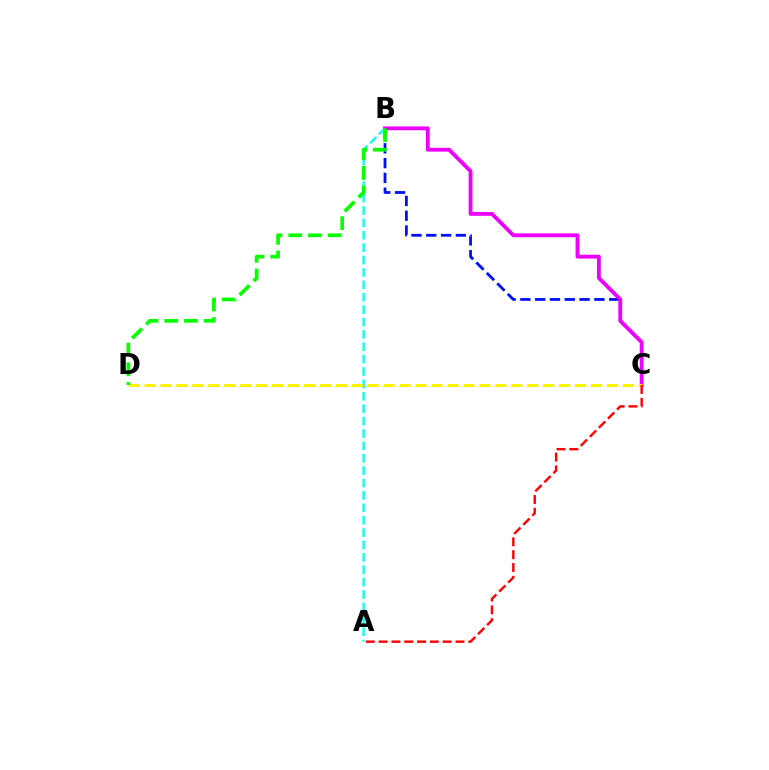{('B', 'C'): [{'color': '#0010ff', 'line_style': 'dashed', 'thickness': 2.01}, {'color': '#ee00ff', 'line_style': 'solid', 'thickness': 2.76}], ('A', 'B'): [{'color': '#00fff6', 'line_style': 'dashed', 'thickness': 1.68}], ('C', 'D'): [{'color': '#fcf500', 'line_style': 'dashed', 'thickness': 2.17}], ('A', 'C'): [{'color': '#ff0000', 'line_style': 'dashed', 'thickness': 1.74}], ('B', 'D'): [{'color': '#08ff00', 'line_style': 'dashed', 'thickness': 2.68}]}